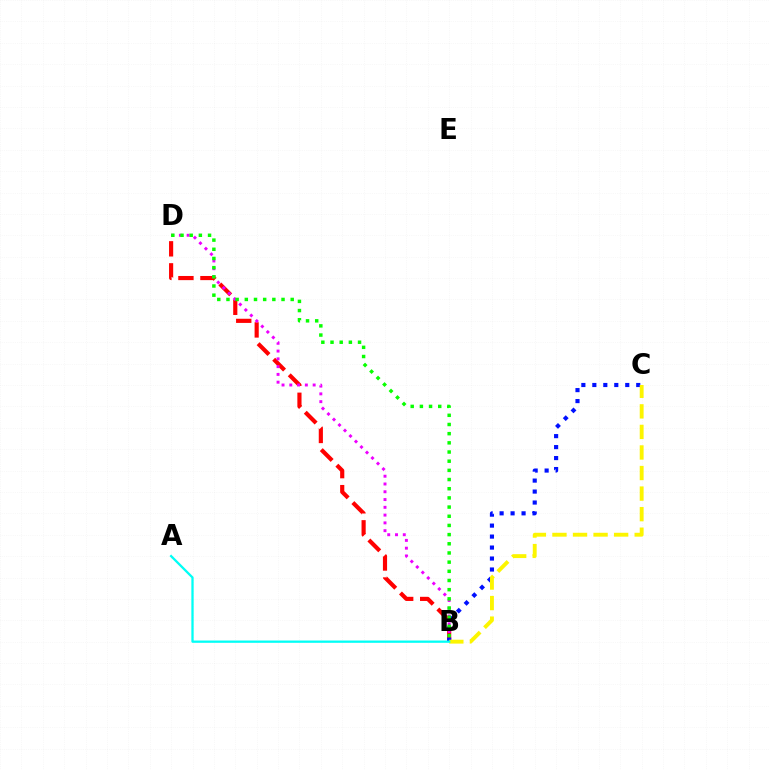{('B', 'D'): [{'color': '#ff0000', 'line_style': 'dashed', 'thickness': 2.99}, {'color': '#ee00ff', 'line_style': 'dotted', 'thickness': 2.11}, {'color': '#08ff00', 'line_style': 'dotted', 'thickness': 2.49}], ('B', 'C'): [{'color': '#0010ff', 'line_style': 'dotted', 'thickness': 2.98}, {'color': '#fcf500', 'line_style': 'dashed', 'thickness': 2.79}], ('A', 'B'): [{'color': '#00fff6', 'line_style': 'solid', 'thickness': 1.65}]}